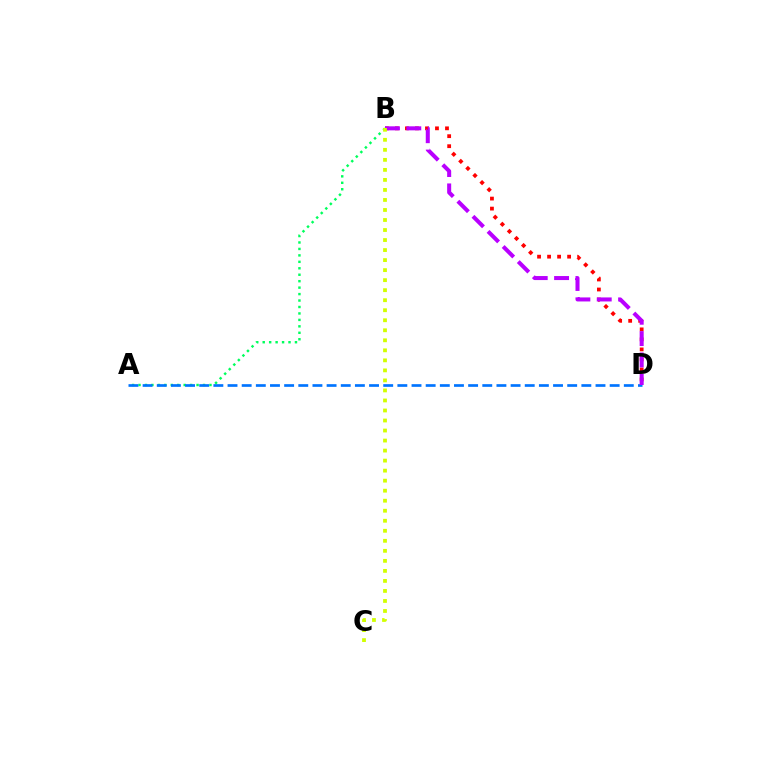{('A', 'B'): [{'color': '#00ff5c', 'line_style': 'dotted', 'thickness': 1.75}], ('A', 'D'): [{'color': '#0074ff', 'line_style': 'dashed', 'thickness': 1.92}], ('B', 'D'): [{'color': '#ff0000', 'line_style': 'dotted', 'thickness': 2.72}, {'color': '#b900ff', 'line_style': 'dashed', 'thickness': 2.9}], ('B', 'C'): [{'color': '#d1ff00', 'line_style': 'dotted', 'thickness': 2.72}]}